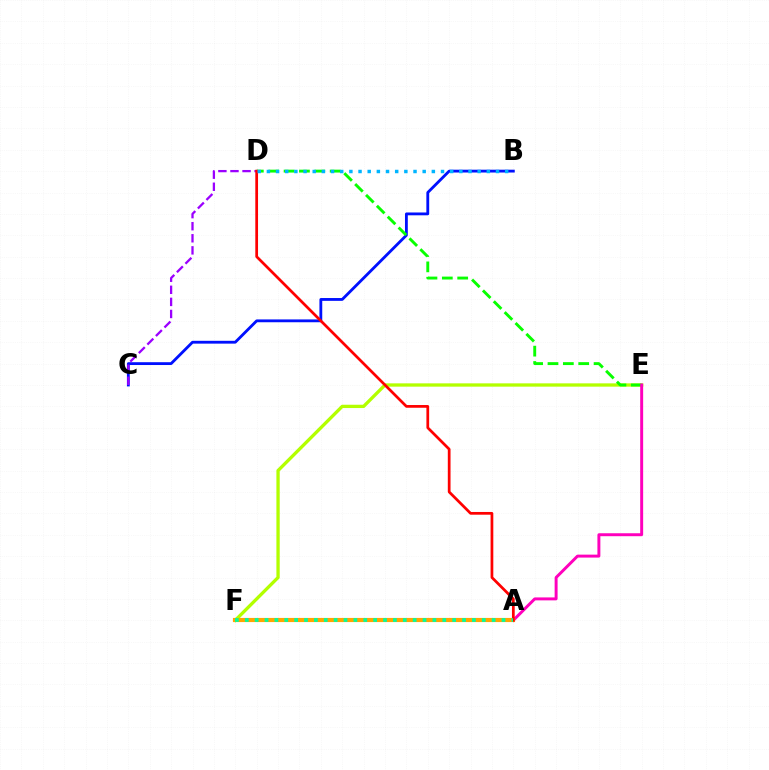{('E', 'F'): [{'color': '#b3ff00', 'line_style': 'solid', 'thickness': 2.38}], ('B', 'C'): [{'color': '#0010ff', 'line_style': 'solid', 'thickness': 2.03}], ('D', 'E'): [{'color': '#08ff00', 'line_style': 'dashed', 'thickness': 2.09}], ('C', 'D'): [{'color': '#9b00ff', 'line_style': 'dashed', 'thickness': 1.64}], ('A', 'E'): [{'color': '#ff00bd', 'line_style': 'solid', 'thickness': 2.13}], ('A', 'F'): [{'color': '#ffa500', 'line_style': 'solid', 'thickness': 2.99}, {'color': '#00ff9d', 'line_style': 'dotted', 'thickness': 2.68}], ('A', 'D'): [{'color': '#ff0000', 'line_style': 'solid', 'thickness': 1.97}], ('B', 'D'): [{'color': '#00b5ff', 'line_style': 'dotted', 'thickness': 2.49}]}